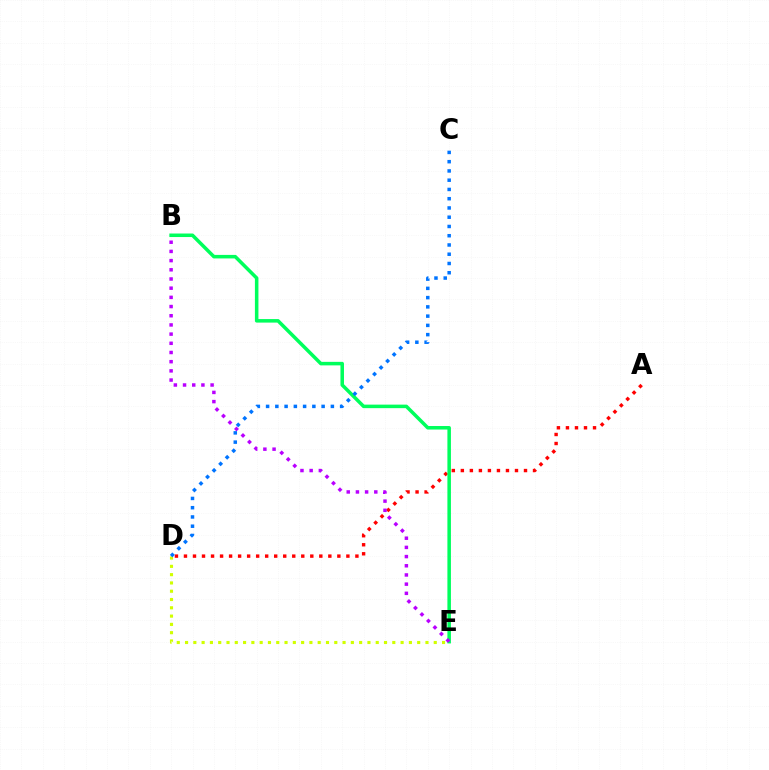{('D', 'E'): [{'color': '#d1ff00', 'line_style': 'dotted', 'thickness': 2.25}], ('A', 'D'): [{'color': '#ff0000', 'line_style': 'dotted', 'thickness': 2.45}], ('B', 'E'): [{'color': '#00ff5c', 'line_style': 'solid', 'thickness': 2.54}, {'color': '#b900ff', 'line_style': 'dotted', 'thickness': 2.5}], ('C', 'D'): [{'color': '#0074ff', 'line_style': 'dotted', 'thickness': 2.51}]}